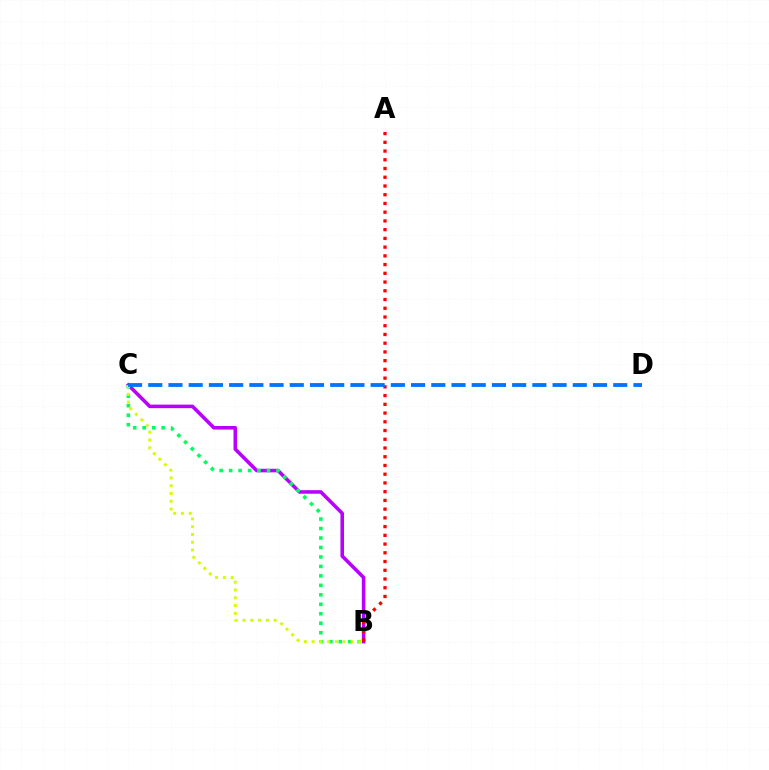{('B', 'C'): [{'color': '#b900ff', 'line_style': 'solid', 'thickness': 2.56}, {'color': '#00ff5c', 'line_style': 'dotted', 'thickness': 2.57}, {'color': '#d1ff00', 'line_style': 'dotted', 'thickness': 2.12}], ('A', 'B'): [{'color': '#ff0000', 'line_style': 'dotted', 'thickness': 2.37}], ('C', 'D'): [{'color': '#0074ff', 'line_style': 'dashed', 'thickness': 2.75}]}